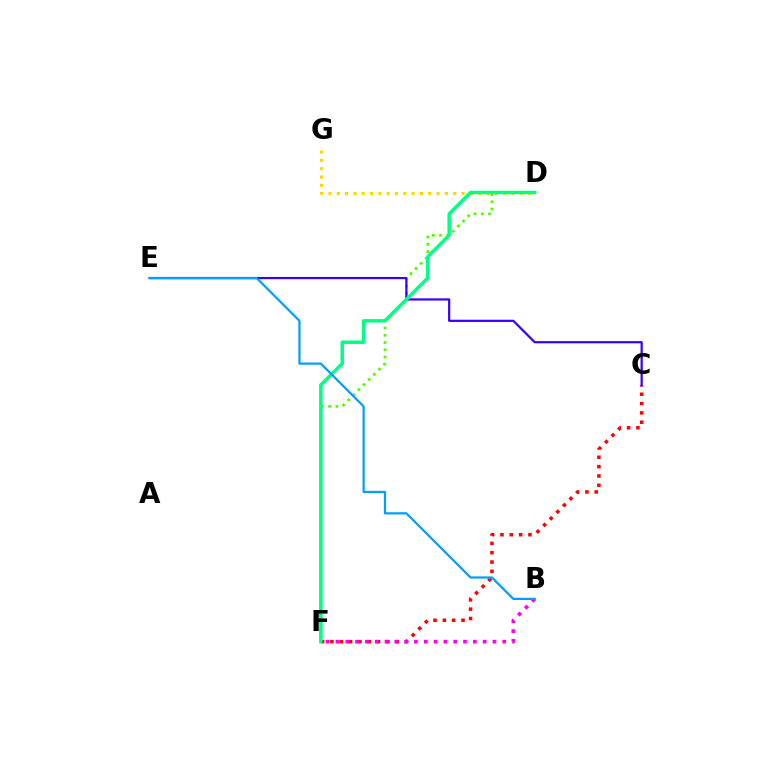{('D', 'F'): [{'color': '#4fff00', 'line_style': 'dotted', 'thickness': 1.97}, {'color': '#00ff86', 'line_style': 'solid', 'thickness': 2.51}], ('C', 'F'): [{'color': '#ff0000', 'line_style': 'dotted', 'thickness': 2.54}], ('D', 'G'): [{'color': '#ffd500', 'line_style': 'dotted', 'thickness': 2.26}], ('B', 'F'): [{'color': '#ff00ed', 'line_style': 'dotted', 'thickness': 2.67}], ('C', 'E'): [{'color': '#3700ff', 'line_style': 'solid', 'thickness': 1.6}], ('B', 'E'): [{'color': '#009eff', 'line_style': 'solid', 'thickness': 1.6}]}